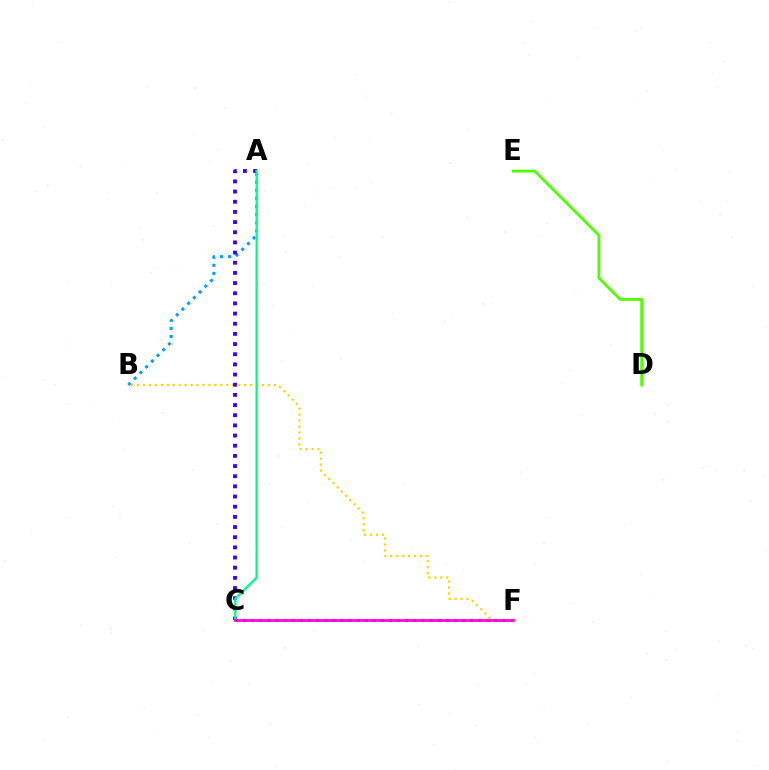{('C', 'F'): [{'color': '#ff0000', 'line_style': 'dotted', 'thickness': 2.2}, {'color': '#ff00ed', 'line_style': 'solid', 'thickness': 1.93}], ('A', 'B'): [{'color': '#009eff', 'line_style': 'dotted', 'thickness': 2.2}], ('D', 'E'): [{'color': '#4fff00', 'line_style': 'solid', 'thickness': 2.02}], ('B', 'F'): [{'color': '#ffd500', 'line_style': 'dotted', 'thickness': 1.62}], ('A', 'C'): [{'color': '#3700ff', 'line_style': 'dotted', 'thickness': 2.76}, {'color': '#00ff86', 'line_style': 'solid', 'thickness': 1.68}]}